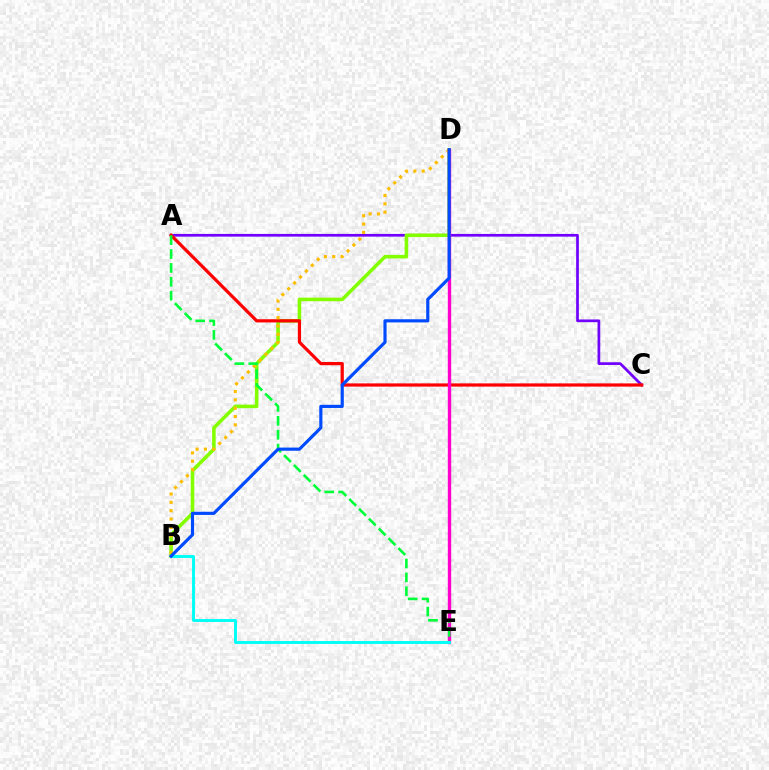{('A', 'C'): [{'color': '#7200ff', 'line_style': 'solid', 'thickness': 1.95}, {'color': '#ff0000', 'line_style': 'solid', 'thickness': 2.31}], ('B', 'D'): [{'color': '#84ff00', 'line_style': 'solid', 'thickness': 2.57}, {'color': '#ffbd00', 'line_style': 'dotted', 'thickness': 2.26}, {'color': '#004bff', 'line_style': 'solid', 'thickness': 2.28}], ('D', 'E'): [{'color': '#ff00cf', 'line_style': 'solid', 'thickness': 2.43}], ('A', 'E'): [{'color': '#00ff39', 'line_style': 'dashed', 'thickness': 1.89}], ('B', 'E'): [{'color': '#00fff6', 'line_style': 'solid', 'thickness': 2.1}]}